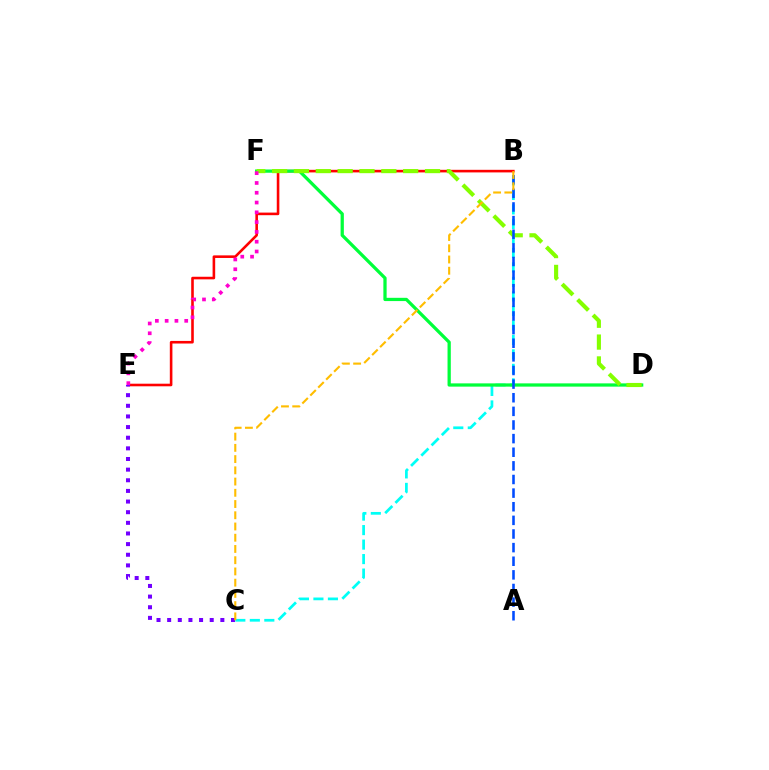{('B', 'C'): [{'color': '#00fff6', 'line_style': 'dashed', 'thickness': 1.97}, {'color': '#ffbd00', 'line_style': 'dashed', 'thickness': 1.53}], ('B', 'E'): [{'color': '#ff0000', 'line_style': 'solid', 'thickness': 1.87}], ('C', 'E'): [{'color': '#7200ff', 'line_style': 'dotted', 'thickness': 2.89}], ('D', 'F'): [{'color': '#00ff39', 'line_style': 'solid', 'thickness': 2.35}, {'color': '#84ff00', 'line_style': 'dashed', 'thickness': 2.97}], ('E', 'F'): [{'color': '#ff00cf', 'line_style': 'dotted', 'thickness': 2.66}], ('A', 'B'): [{'color': '#004bff', 'line_style': 'dashed', 'thickness': 1.85}]}